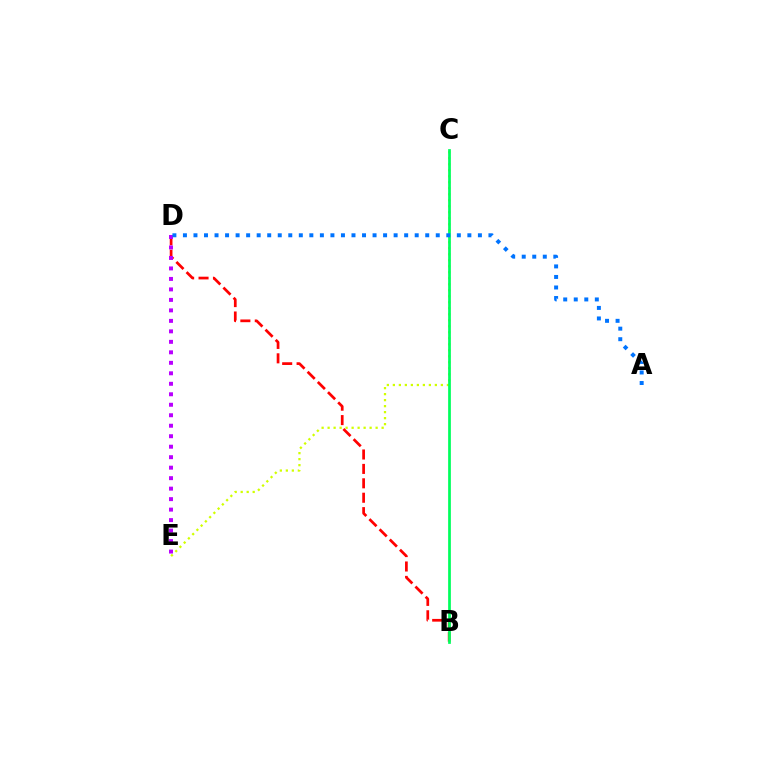{('C', 'E'): [{'color': '#d1ff00', 'line_style': 'dotted', 'thickness': 1.63}], ('B', 'D'): [{'color': '#ff0000', 'line_style': 'dashed', 'thickness': 1.96}], ('D', 'E'): [{'color': '#b900ff', 'line_style': 'dotted', 'thickness': 2.85}], ('B', 'C'): [{'color': '#00ff5c', 'line_style': 'solid', 'thickness': 1.97}], ('A', 'D'): [{'color': '#0074ff', 'line_style': 'dotted', 'thickness': 2.86}]}